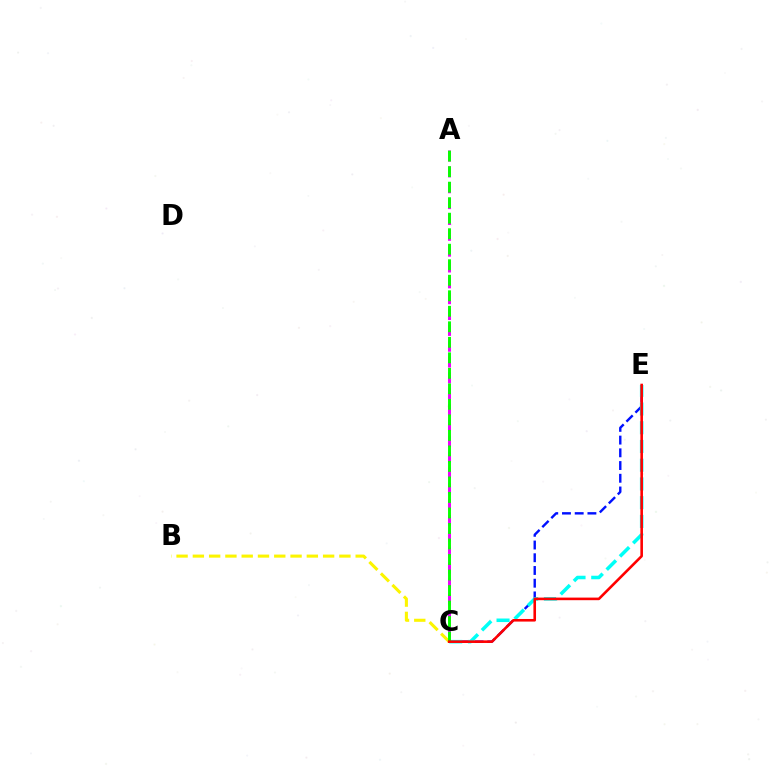{('B', 'C'): [{'color': '#fcf500', 'line_style': 'dashed', 'thickness': 2.21}], ('C', 'E'): [{'color': '#0010ff', 'line_style': 'dashed', 'thickness': 1.73}, {'color': '#00fff6', 'line_style': 'dashed', 'thickness': 2.55}, {'color': '#ff0000', 'line_style': 'solid', 'thickness': 1.87}], ('A', 'C'): [{'color': '#ee00ff', 'line_style': 'dashed', 'thickness': 2.15}, {'color': '#08ff00', 'line_style': 'dashed', 'thickness': 2.11}]}